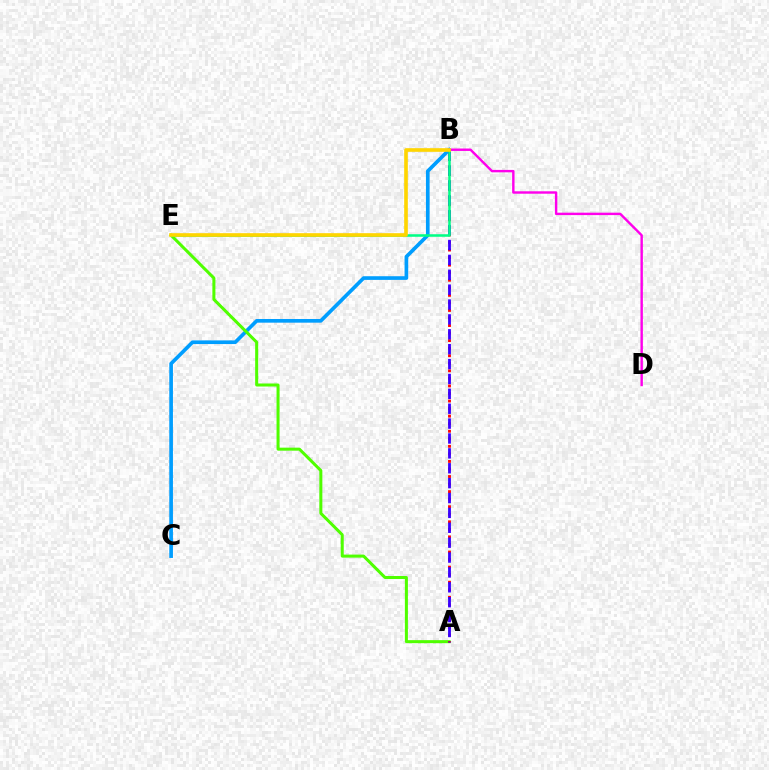{('B', 'C'): [{'color': '#009eff', 'line_style': 'solid', 'thickness': 2.64}], ('B', 'D'): [{'color': '#ff00ed', 'line_style': 'solid', 'thickness': 1.74}], ('A', 'E'): [{'color': '#4fff00', 'line_style': 'solid', 'thickness': 2.18}], ('A', 'B'): [{'color': '#ff0000', 'line_style': 'dotted', 'thickness': 2.05}, {'color': '#3700ff', 'line_style': 'dashed', 'thickness': 2.02}], ('B', 'E'): [{'color': '#00ff86', 'line_style': 'solid', 'thickness': 1.82}, {'color': '#ffd500', 'line_style': 'solid', 'thickness': 2.62}]}